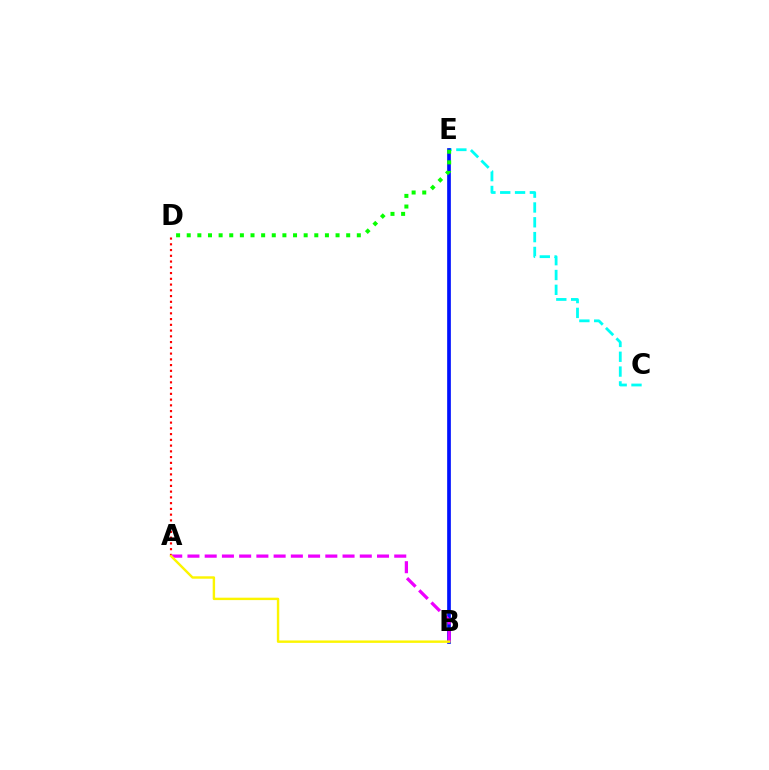{('C', 'E'): [{'color': '#00fff6', 'line_style': 'dashed', 'thickness': 2.01}], ('B', 'E'): [{'color': '#0010ff', 'line_style': 'solid', 'thickness': 2.66}], ('A', 'D'): [{'color': '#ff0000', 'line_style': 'dotted', 'thickness': 1.56}], ('D', 'E'): [{'color': '#08ff00', 'line_style': 'dotted', 'thickness': 2.89}], ('A', 'B'): [{'color': '#ee00ff', 'line_style': 'dashed', 'thickness': 2.34}, {'color': '#fcf500', 'line_style': 'solid', 'thickness': 1.74}]}